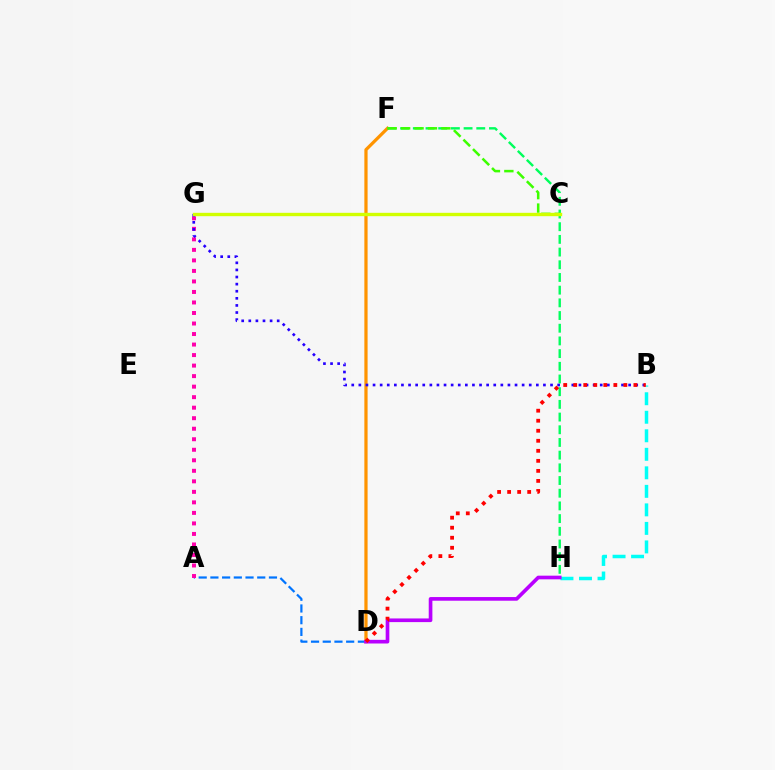{('A', 'D'): [{'color': '#0074ff', 'line_style': 'dashed', 'thickness': 1.59}], ('A', 'G'): [{'color': '#ff00ac', 'line_style': 'dotted', 'thickness': 2.86}], ('D', 'F'): [{'color': '#ff9400', 'line_style': 'solid', 'thickness': 2.33}], ('F', 'H'): [{'color': '#00ff5c', 'line_style': 'dashed', 'thickness': 1.72}], ('B', 'G'): [{'color': '#2500ff', 'line_style': 'dotted', 'thickness': 1.93}], ('B', 'H'): [{'color': '#00fff6', 'line_style': 'dashed', 'thickness': 2.52}], ('D', 'H'): [{'color': '#b900ff', 'line_style': 'solid', 'thickness': 2.63}], ('C', 'F'): [{'color': '#3dff00', 'line_style': 'dashed', 'thickness': 1.82}], ('C', 'G'): [{'color': '#d1ff00', 'line_style': 'solid', 'thickness': 2.42}], ('B', 'D'): [{'color': '#ff0000', 'line_style': 'dotted', 'thickness': 2.72}]}